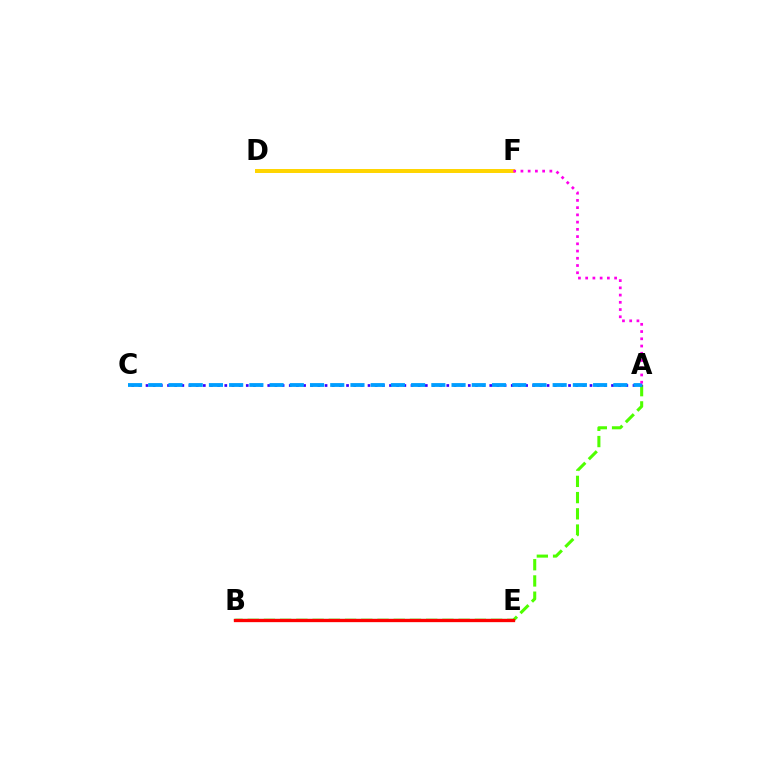{('A', 'B'): [{'color': '#4fff00', 'line_style': 'dashed', 'thickness': 2.2}], ('A', 'C'): [{'color': '#3700ff', 'line_style': 'dotted', 'thickness': 1.95}, {'color': '#009eff', 'line_style': 'dashed', 'thickness': 2.75}], ('D', 'F'): [{'color': '#ffd500', 'line_style': 'solid', 'thickness': 2.86}], ('B', 'E'): [{'color': '#00ff86', 'line_style': 'solid', 'thickness': 1.62}, {'color': '#ff0000', 'line_style': 'solid', 'thickness': 2.38}], ('A', 'F'): [{'color': '#ff00ed', 'line_style': 'dotted', 'thickness': 1.97}]}